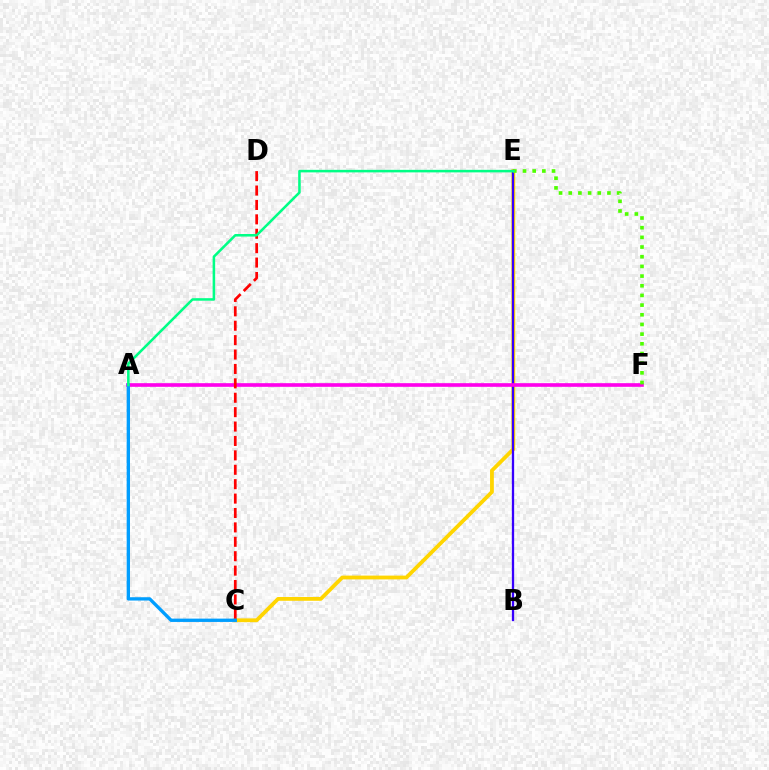{('C', 'E'): [{'color': '#ffd500', 'line_style': 'solid', 'thickness': 2.74}], ('B', 'E'): [{'color': '#3700ff', 'line_style': 'solid', 'thickness': 1.65}], ('A', 'F'): [{'color': '#ff00ed', 'line_style': 'solid', 'thickness': 2.62}], ('E', 'F'): [{'color': '#4fff00', 'line_style': 'dotted', 'thickness': 2.63}], ('C', 'D'): [{'color': '#ff0000', 'line_style': 'dashed', 'thickness': 1.96}], ('A', 'C'): [{'color': '#009eff', 'line_style': 'solid', 'thickness': 2.39}], ('A', 'E'): [{'color': '#00ff86', 'line_style': 'solid', 'thickness': 1.83}]}